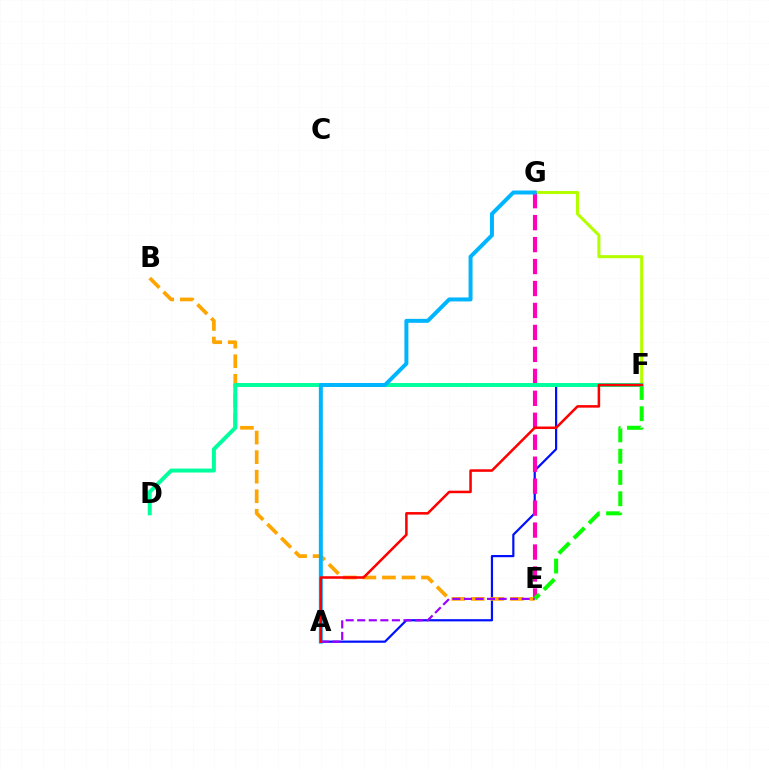{('A', 'F'): [{'color': '#0010ff', 'line_style': 'solid', 'thickness': 1.59}, {'color': '#ff0000', 'line_style': 'solid', 'thickness': 1.83}], ('F', 'G'): [{'color': '#b3ff00', 'line_style': 'solid', 'thickness': 2.21}], ('E', 'G'): [{'color': '#ff00bd', 'line_style': 'dashed', 'thickness': 2.98}], ('B', 'E'): [{'color': '#ffa500', 'line_style': 'dashed', 'thickness': 2.66}], ('E', 'F'): [{'color': '#08ff00', 'line_style': 'dashed', 'thickness': 2.89}], ('D', 'F'): [{'color': '#00ff9d', 'line_style': 'solid', 'thickness': 2.85}], ('A', 'G'): [{'color': '#00b5ff', 'line_style': 'solid', 'thickness': 2.86}], ('A', 'E'): [{'color': '#9b00ff', 'line_style': 'dashed', 'thickness': 1.57}]}